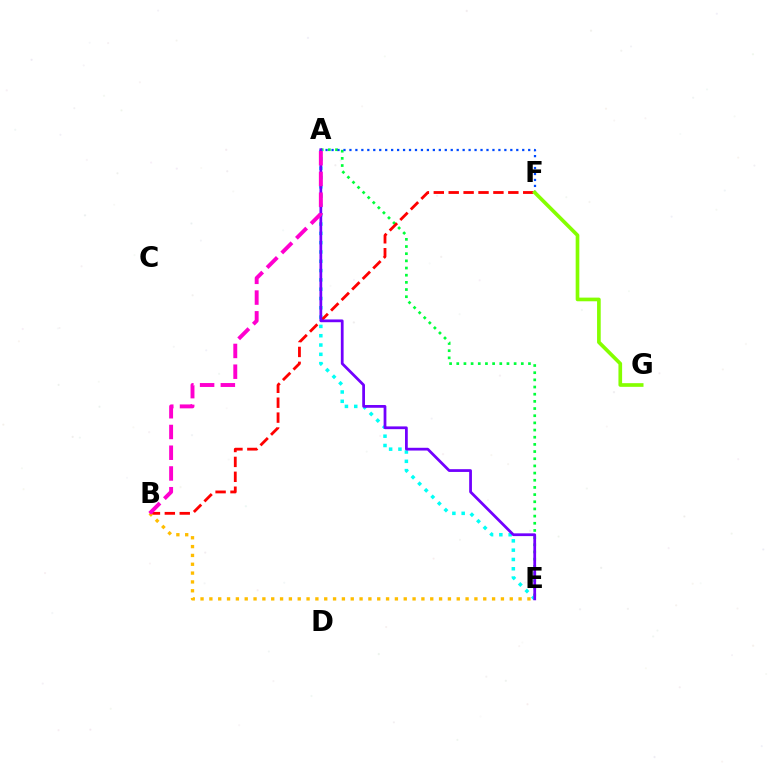{('A', 'E'): [{'color': '#00ff39', 'line_style': 'dotted', 'thickness': 1.95}, {'color': '#00fff6', 'line_style': 'dotted', 'thickness': 2.53}, {'color': '#7200ff', 'line_style': 'solid', 'thickness': 1.99}], ('A', 'F'): [{'color': '#004bff', 'line_style': 'dotted', 'thickness': 1.62}], ('B', 'F'): [{'color': '#ff0000', 'line_style': 'dashed', 'thickness': 2.03}], ('B', 'E'): [{'color': '#ffbd00', 'line_style': 'dotted', 'thickness': 2.4}], ('F', 'G'): [{'color': '#84ff00', 'line_style': 'solid', 'thickness': 2.64}], ('A', 'B'): [{'color': '#ff00cf', 'line_style': 'dashed', 'thickness': 2.82}]}